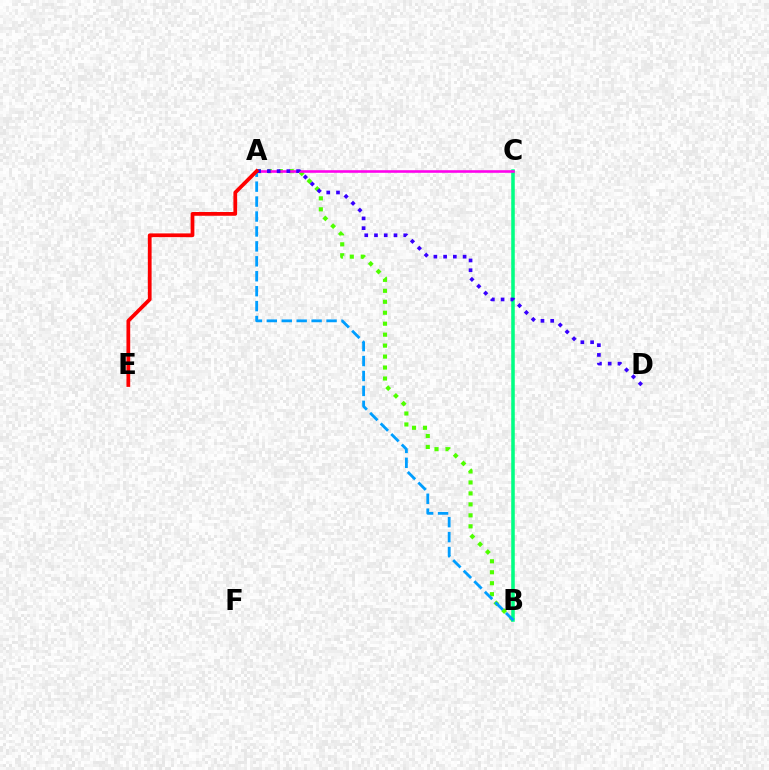{('B', 'C'): [{'color': '#ffd500', 'line_style': 'dashed', 'thickness': 1.65}, {'color': '#00ff86', 'line_style': 'solid', 'thickness': 2.53}], ('A', 'B'): [{'color': '#4fff00', 'line_style': 'dotted', 'thickness': 2.98}, {'color': '#009eff', 'line_style': 'dashed', 'thickness': 2.03}], ('A', 'C'): [{'color': '#ff00ed', 'line_style': 'solid', 'thickness': 1.87}], ('A', 'D'): [{'color': '#3700ff', 'line_style': 'dotted', 'thickness': 2.65}], ('A', 'E'): [{'color': '#ff0000', 'line_style': 'solid', 'thickness': 2.7}]}